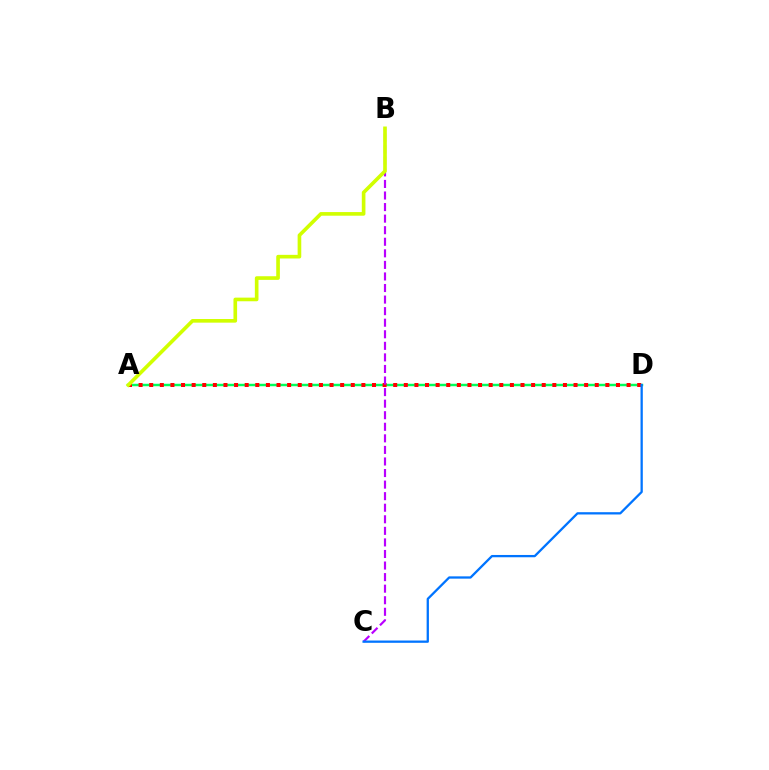{('A', 'D'): [{'color': '#00ff5c', 'line_style': 'solid', 'thickness': 1.78}, {'color': '#ff0000', 'line_style': 'dotted', 'thickness': 2.88}], ('B', 'C'): [{'color': '#b900ff', 'line_style': 'dashed', 'thickness': 1.57}], ('C', 'D'): [{'color': '#0074ff', 'line_style': 'solid', 'thickness': 1.65}], ('A', 'B'): [{'color': '#d1ff00', 'line_style': 'solid', 'thickness': 2.62}]}